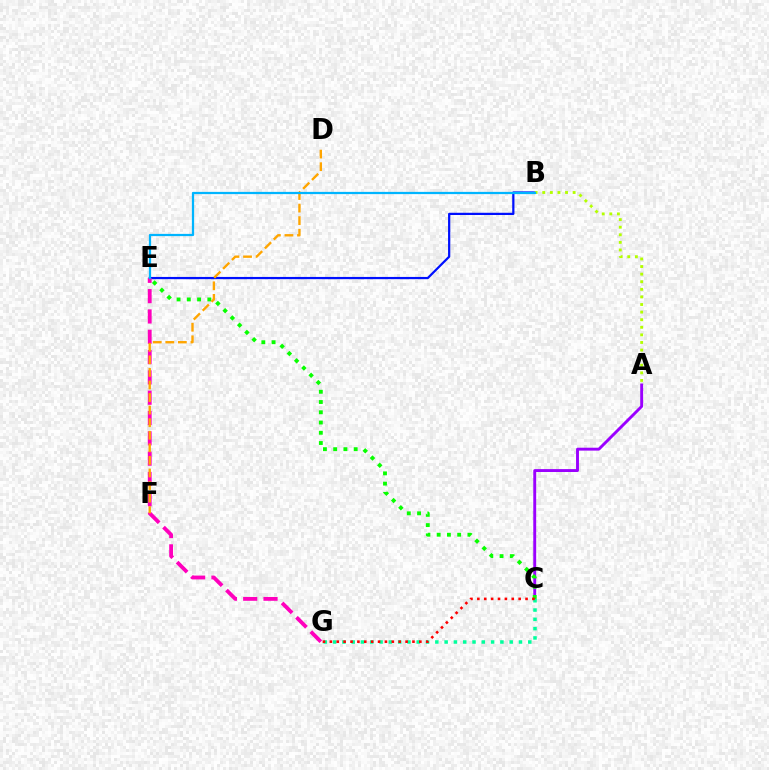{('A', 'C'): [{'color': '#9b00ff', 'line_style': 'solid', 'thickness': 2.09}], ('B', 'E'): [{'color': '#0010ff', 'line_style': 'solid', 'thickness': 1.61}, {'color': '#00b5ff', 'line_style': 'solid', 'thickness': 1.61}], ('C', 'G'): [{'color': '#00ff9d', 'line_style': 'dotted', 'thickness': 2.53}, {'color': '#ff0000', 'line_style': 'dotted', 'thickness': 1.87}], ('A', 'B'): [{'color': '#b3ff00', 'line_style': 'dotted', 'thickness': 2.06}], ('C', 'E'): [{'color': '#08ff00', 'line_style': 'dotted', 'thickness': 2.78}], ('E', 'G'): [{'color': '#ff00bd', 'line_style': 'dashed', 'thickness': 2.76}], ('D', 'F'): [{'color': '#ffa500', 'line_style': 'dashed', 'thickness': 1.71}]}